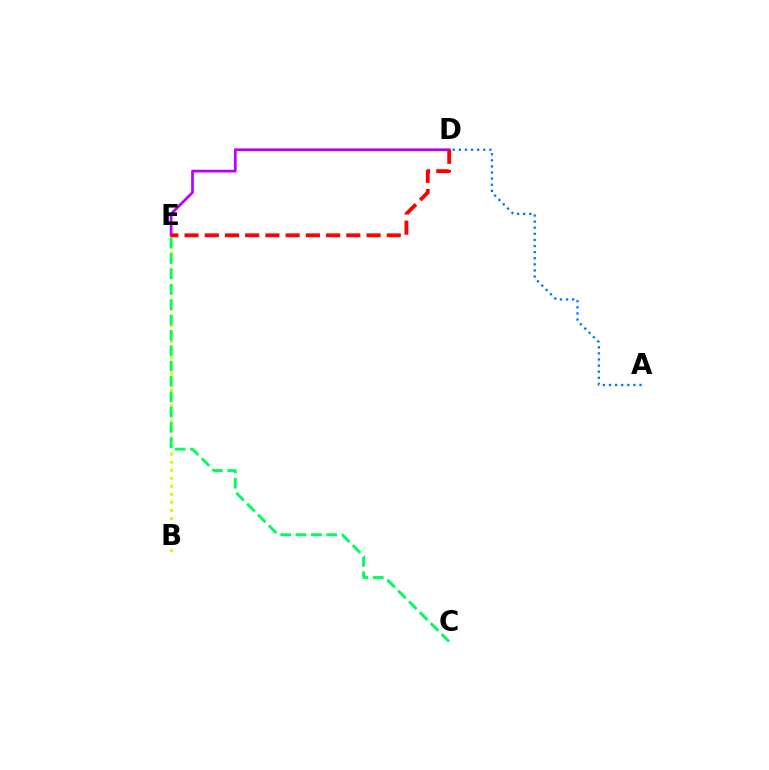{('B', 'E'): [{'color': '#d1ff00', 'line_style': 'dotted', 'thickness': 2.19}], ('D', 'E'): [{'color': '#b900ff', 'line_style': 'solid', 'thickness': 1.96}, {'color': '#ff0000', 'line_style': 'dashed', 'thickness': 2.75}], ('A', 'D'): [{'color': '#0074ff', 'line_style': 'dotted', 'thickness': 1.66}], ('C', 'E'): [{'color': '#00ff5c', 'line_style': 'dashed', 'thickness': 2.09}]}